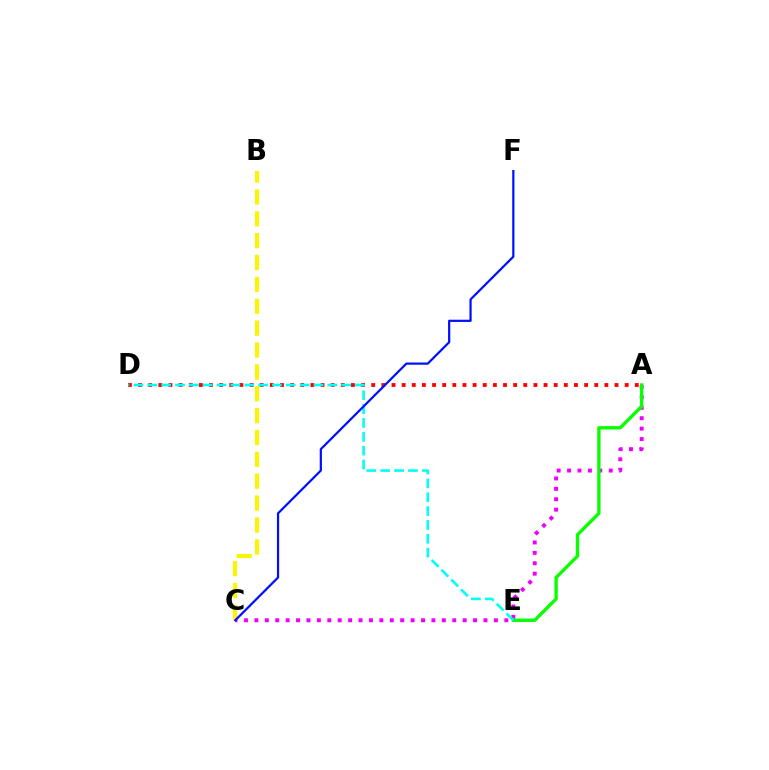{('A', 'D'): [{'color': '#ff0000', 'line_style': 'dotted', 'thickness': 2.75}], ('A', 'C'): [{'color': '#ee00ff', 'line_style': 'dotted', 'thickness': 2.83}], ('A', 'E'): [{'color': '#08ff00', 'line_style': 'solid', 'thickness': 2.41}], ('B', 'C'): [{'color': '#fcf500', 'line_style': 'dashed', 'thickness': 2.97}], ('D', 'E'): [{'color': '#00fff6', 'line_style': 'dashed', 'thickness': 1.88}], ('C', 'F'): [{'color': '#0010ff', 'line_style': 'solid', 'thickness': 1.6}]}